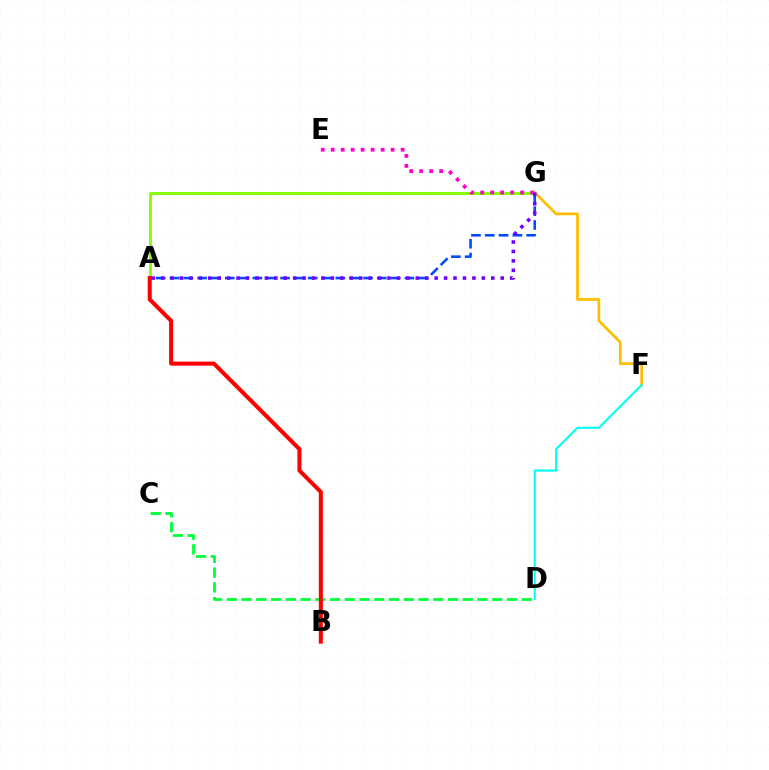{('A', 'G'): [{'color': '#84ff00', 'line_style': 'solid', 'thickness': 2.06}, {'color': '#004bff', 'line_style': 'dashed', 'thickness': 1.88}, {'color': '#7200ff', 'line_style': 'dotted', 'thickness': 2.56}], ('E', 'G'): [{'color': '#ff00cf', 'line_style': 'dotted', 'thickness': 2.71}], ('F', 'G'): [{'color': '#ffbd00', 'line_style': 'solid', 'thickness': 1.95}], ('D', 'F'): [{'color': '#00fff6', 'line_style': 'solid', 'thickness': 1.51}], ('C', 'D'): [{'color': '#00ff39', 'line_style': 'dashed', 'thickness': 2.0}], ('A', 'B'): [{'color': '#ff0000', 'line_style': 'solid', 'thickness': 2.91}]}